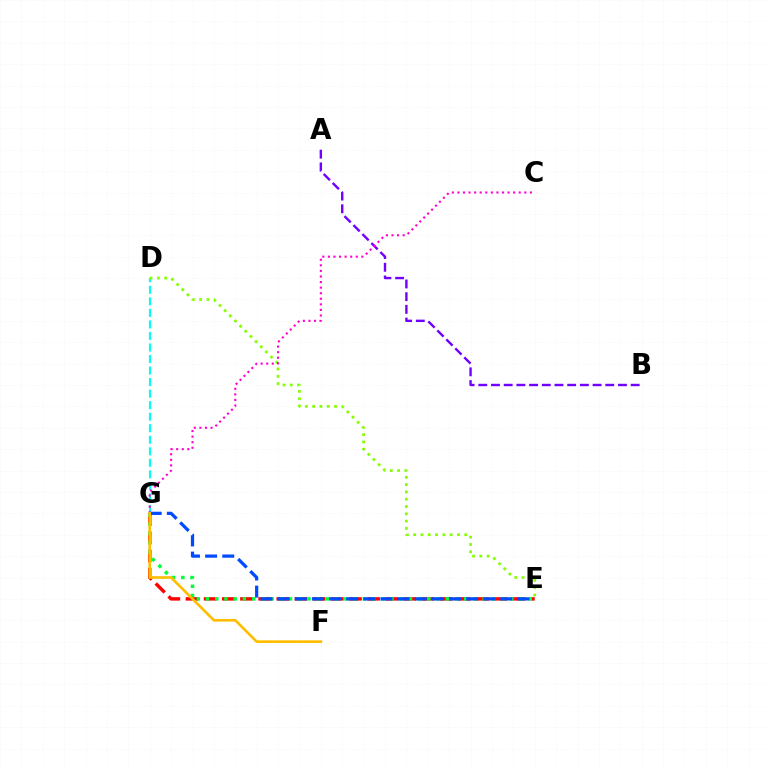{('E', 'G'): [{'color': '#ff0000', 'line_style': 'dashed', 'thickness': 2.47}, {'color': '#00ff39', 'line_style': 'dotted', 'thickness': 2.51}, {'color': '#004bff', 'line_style': 'dashed', 'thickness': 2.33}], ('A', 'B'): [{'color': '#7200ff', 'line_style': 'dashed', 'thickness': 1.73}], ('D', 'G'): [{'color': '#00fff6', 'line_style': 'dashed', 'thickness': 1.57}], ('D', 'E'): [{'color': '#84ff00', 'line_style': 'dotted', 'thickness': 1.98}], ('C', 'G'): [{'color': '#ff00cf', 'line_style': 'dotted', 'thickness': 1.51}], ('F', 'G'): [{'color': '#ffbd00', 'line_style': 'solid', 'thickness': 1.92}]}